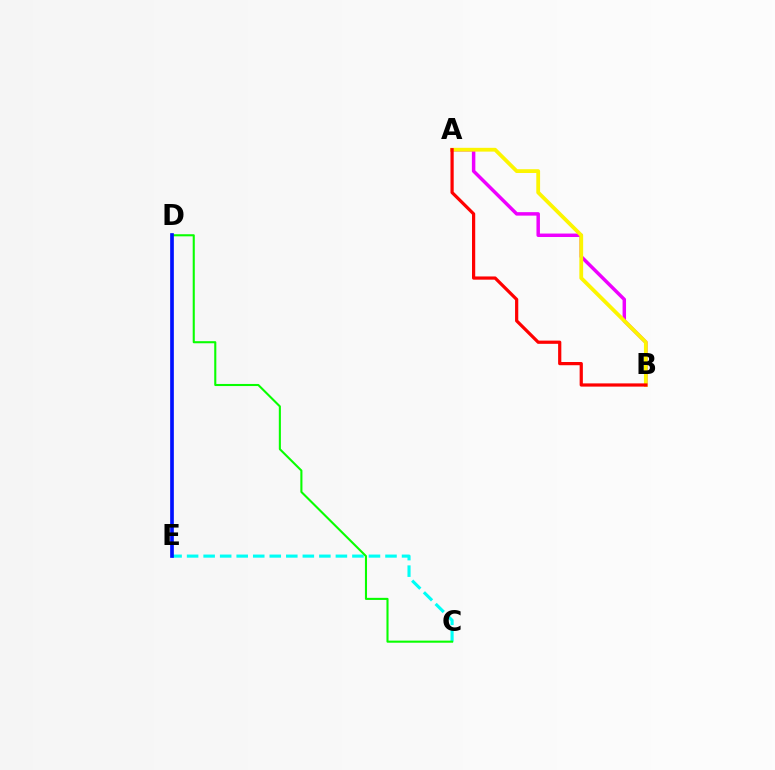{('C', 'E'): [{'color': '#00fff6', 'line_style': 'dashed', 'thickness': 2.25}], ('C', 'D'): [{'color': '#08ff00', 'line_style': 'solid', 'thickness': 1.51}], ('A', 'B'): [{'color': '#ee00ff', 'line_style': 'solid', 'thickness': 2.49}, {'color': '#fcf500', 'line_style': 'solid', 'thickness': 2.73}, {'color': '#ff0000', 'line_style': 'solid', 'thickness': 2.31}], ('D', 'E'): [{'color': '#0010ff', 'line_style': 'solid', 'thickness': 2.65}]}